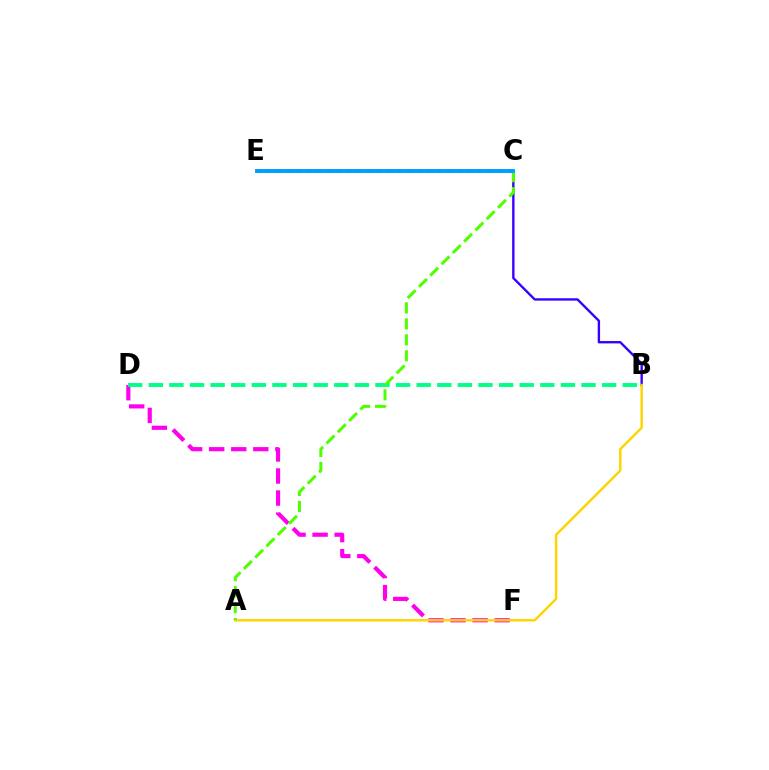{('B', 'C'): [{'color': '#3700ff', 'line_style': 'solid', 'thickness': 1.71}], ('D', 'F'): [{'color': '#ff00ed', 'line_style': 'dashed', 'thickness': 3.0}], ('A', 'B'): [{'color': '#ffd500', 'line_style': 'solid', 'thickness': 1.76}], ('C', 'E'): [{'color': '#ff0000', 'line_style': 'dotted', 'thickness': 2.72}, {'color': '#009eff', 'line_style': 'solid', 'thickness': 2.81}], ('B', 'D'): [{'color': '#00ff86', 'line_style': 'dashed', 'thickness': 2.8}], ('A', 'C'): [{'color': '#4fff00', 'line_style': 'dashed', 'thickness': 2.17}]}